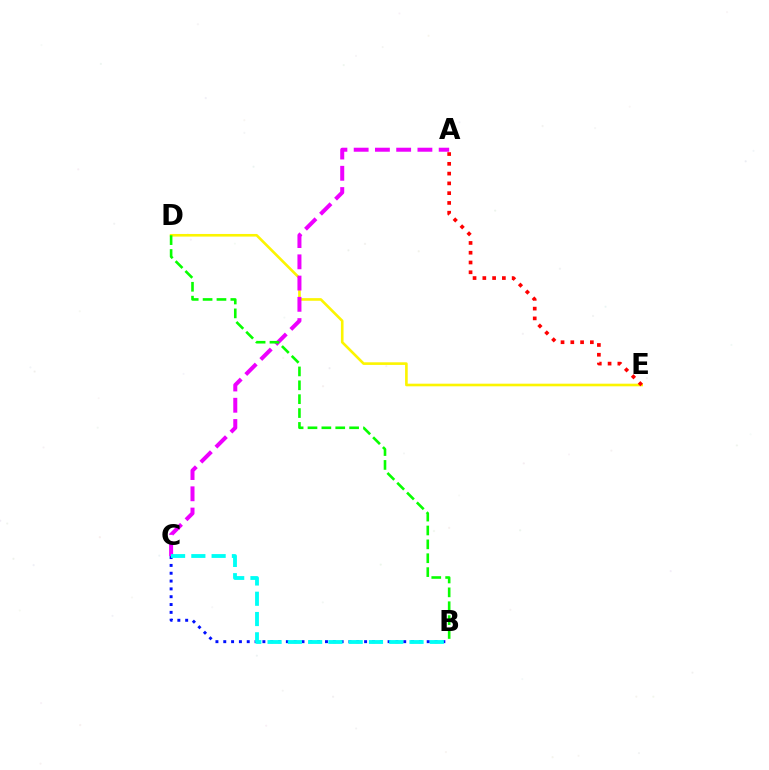{('D', 'E'): [{'color': '#fcf500', 'line_style': 'solid', 'thickness': 1.89}], ('A', 'C'): [{'color': '#ee00ff', 'line_style': 'dashed', 'thickness': 2.89}], ('B', 'C'): [{'color': '#0010ff', 'line_style': 'dotted', 'thickness': 2.13}, {'color': '#00fff6', 'line_style': 'dashed', 'thickness': 2.75}], ('A', 'E'): [{'color': '#ff0000', 'line_style': 'dotted', 'thickness': 2.66}], ('B', 'D'): [{'color': '#08ff00', 'line_style': 'dashed', 'thickness': 1.89}]}